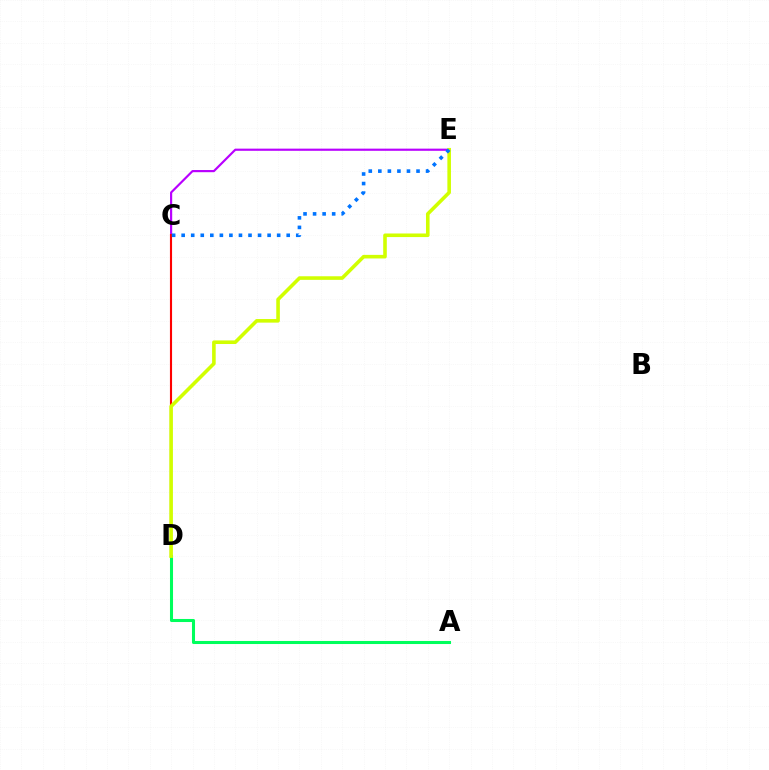{('C', 'E'): [{'color': '#b900ff', 'line_style': 'solid', 'thickness': 1.56}, {'color': '#0074ff', 'line_style': 'dotted', 'thickness': 2.59}], ('C', 'D'): [{'color': '#ff0000', 'line_style': 'solid', 'thickness': 1.53}], ('A', 'D'): [{'color': '#00ff5c', 'line_style': 'solid', 'thickness': 2.2}], ('D', 'E'): [{'color': '#d1ff00', 'line_style': 'solid', 'thickness': 2.58}]}